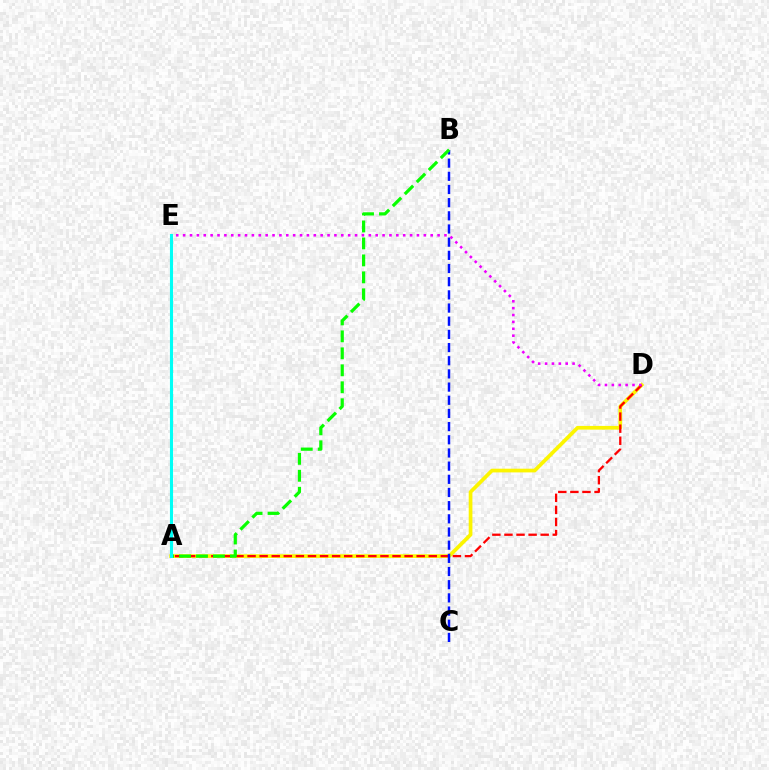{('A', 'D'): [{'color': '#fcf500', 'line_style': 'solid', 'thickness': 2.67}, {'color': '#ff0000', 'line_style': 'dashed', 'thickness': 1.64}], ('B', 'C'): [{'color': '#0010ff', 'line_style': 'dashed', 'thickness': 1.79}], ('A', 'B'): [{'color': '#08ff00', 'line_style': 'dashed', 'thickness': 2.31}], ('D', 'E'): [{'color': '#ee00ff', 'line_style': 'dotted', 'thickness': 1.87}], ('A', 'E'): [{'color': '#00fff6', 'line_style': 'solid', 'thickness': 2.24}]}